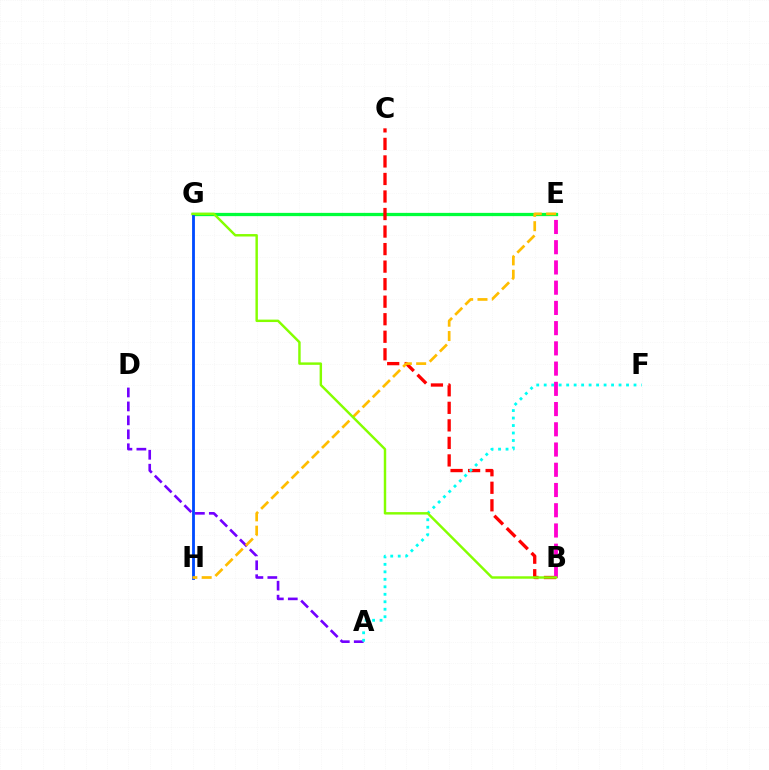{('E', 'G'): [{'color': '#00ff39', 'line_style': 'solid', 'thickness': 2.34}], ('B', 'C'): [{'color': '#ff0000', 'line_style': 'dashed', 'thickness': 2.38}], ('A', 'D'): [{'color': '#7200ff', 'line_style': 'dashed', 'thickness': 1.89}], ('A', 'F'): [{'color': '#00fff6', 'line_style': 'dotted', 'thickness': 2.03}], ('G', 'H'): [{'color': '#004bff', 'line_style': 'solid', 'thickness': 2.04}], ('E', 'H'): [{'color': '#ffbd00', 'line_style': 'dashed', 'thickness': 1.95}], ('B', 'E'): [{'color': '#ff00cf', 'line_style': 'dashed', 'thickness': 2.75}], ('B', 'G'): [{'color': '#84ff00', 'line_style': 'solid', 'thickness': 1.76}]}